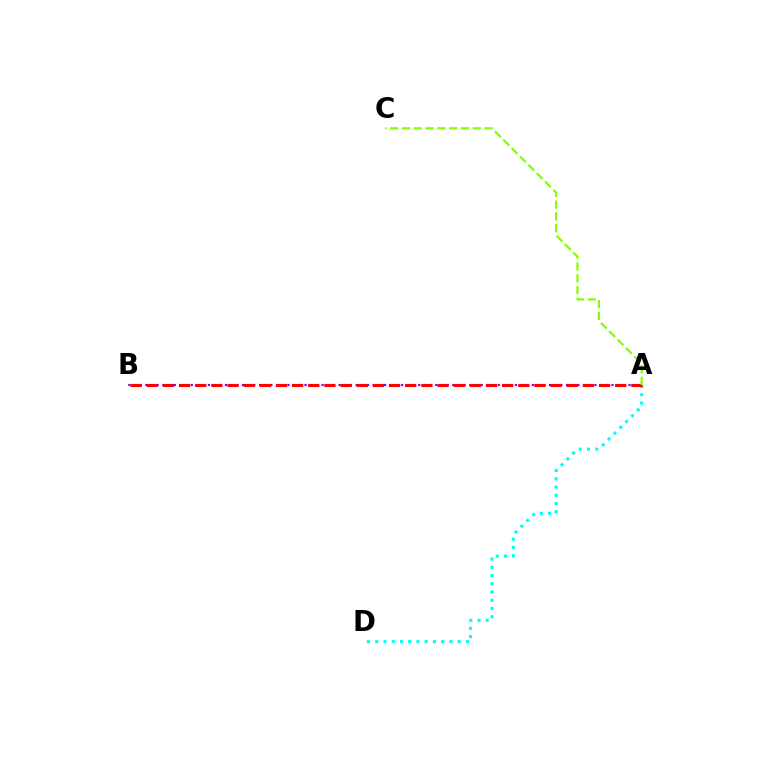{('A', 'B'): [{'color': '#7200ff', 'line_style': 'dotted', 'thickness': 1.54}, {'color': '#ff0000', 'line_style': 'dashed', 'thickness': 2.19}], ('A', 'D'): [{'color': '#00fff6', 'line_style': 'dotted', 'thickness': 2.24}], ('A', 'C'): [{'color': '#84ff00', 'line_style': 'dashed', 'thickness': 1.6}]}